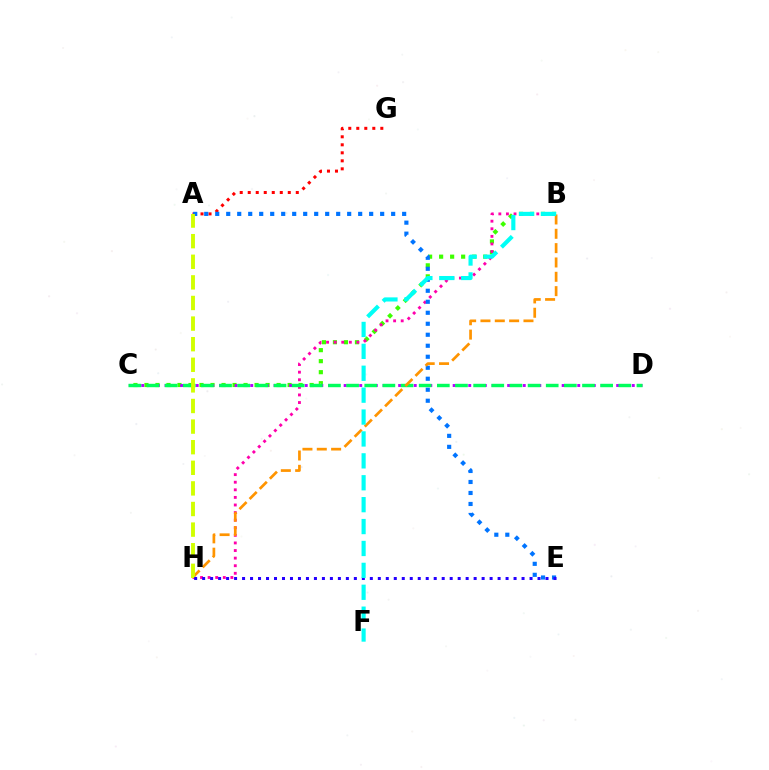{('A', 'G'): [{'color': '#ff0000', 'line_style': 'dotted', 'thickness': 2.18}], ('B', 'C'): [{'color': '#3dff00', 'line_style': 'dotted', 'thickness': 2.99}], ('B', 'H'): [{'color': '#ff00ac', 'line_style': 'dotted', 'thickness': 2.06}, {'color': '#ff9400', 'line_style': 'dashed', 'thickness': 1.95}], ('C', 'D'): [{'color': '#b900ff', 'line_style': 'dotted', 'thickness': 2.12}, {'color': '#00ff5c', 'line_style': 'dashed', 'thickness': 2.47}], ('A', 'E'): [{'color': '#0074ff', 'line_style': 'dotted', 'thickness': 2.99}], ('A', 'H'): [{'color': '#d1ff00', 'line_style': 'dashed', 'thickness': 2.8}], ('E', 'H'): [{'color': '#2500ff', 'line_style': 'dotted', 'thickness': 2.17}], ('B', 'F'): [{'color': '#00fff6', 'line_style': 'dashed', 'thickness': 2.98}]}